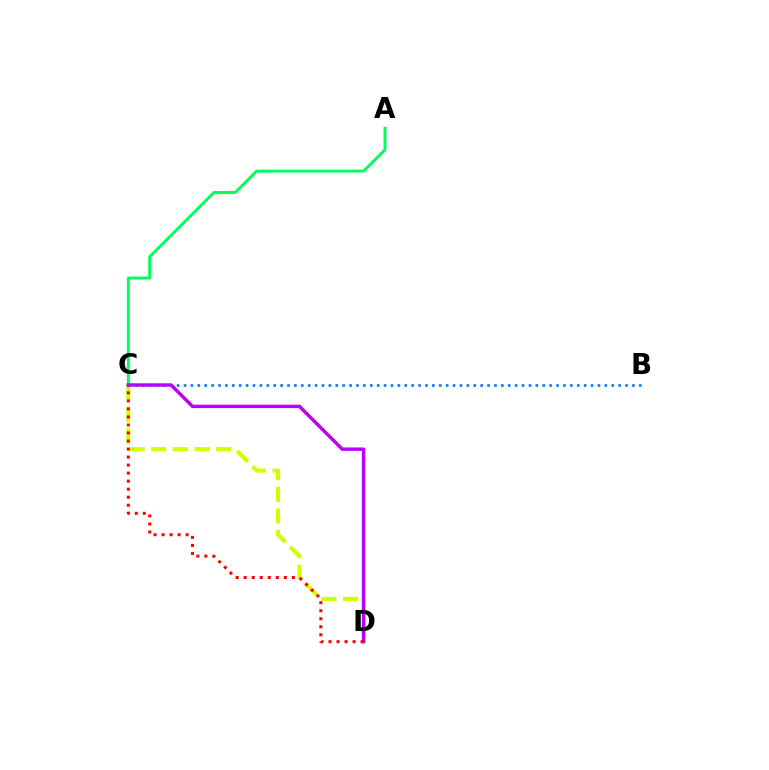{('C', 'D'): [{'color': '#d1ff00', 'line_style': 'dashed', 'thickness': 2.95}, {'color': '#b900ff', 'line_style': 'solid', 'thickness': 2.47}, {'color': '#ff0000', 'line_style': 'dotted', 'thickness': 2.18}], ('A', 'C'): [{'color': '#00ff5c', 'line_style': 'solid', 'thickness': 2.13}], ('B', 'C'): [{'color': '#0074ff', 'line_style': 'dotted', 'thickness': 1.87}]}